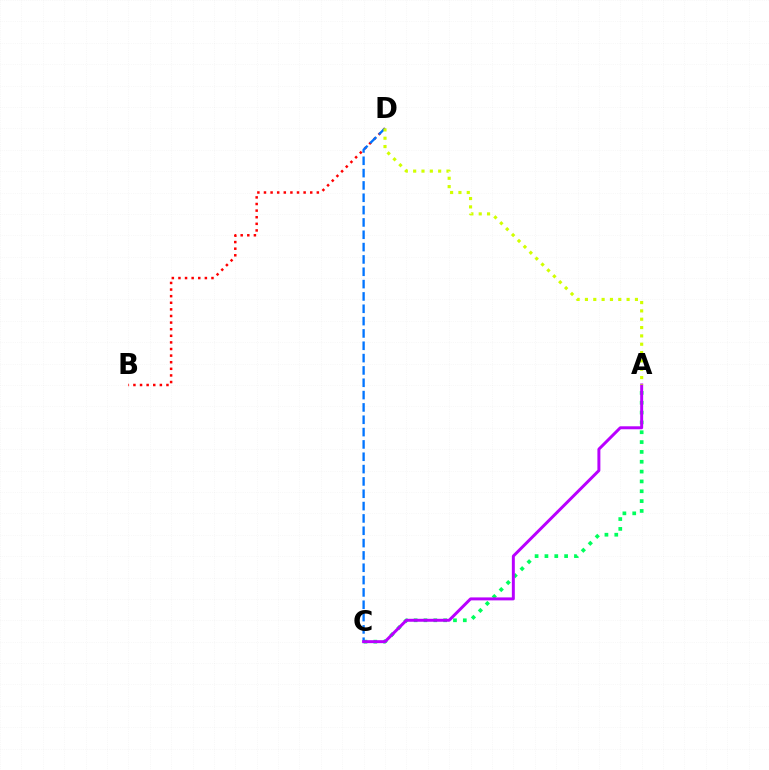{('B', 'D'): [{'color': '#ff0000', 'line_style': 'dotted', 'thickness': 1.8}], ('A', 'C'): [{'color': '#00ff5c', 'line_style': 'dotted', 'thickness': 2.67}, {'color': '#b900ff', 'line_style': 'solid', 'thickness': 2.14}], ('C', 'D'): [{'color': '#0074ff', 'line_style': 'dashed', 'thickness': 1.68}], ('A', 'D'): [{'color': '#d1ff00', 'line_style': 'dotted', 'thickness': 2.26}]}